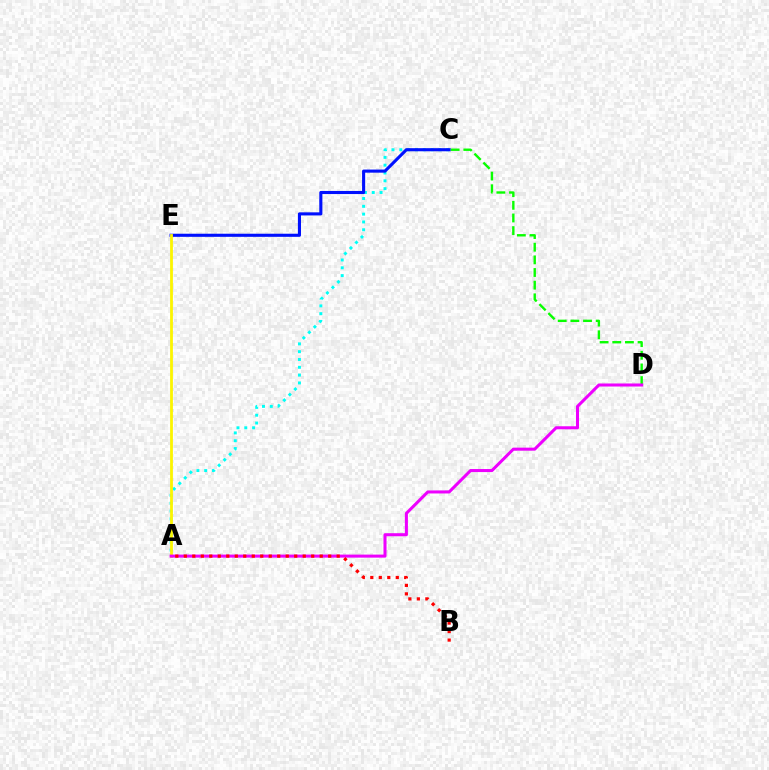{('A', 'C'): [{'color': '#00fff6', 'line_style': 'dotted', 'thickness': 2.12}], ('C', 'E'): [{'color': '#0010ff', 'line_style': 'solid', 'thickness': 2.23}], ('C', 'D'): [{'color': '#08ff00', 'line_style': 'dashed', 'thickness': 1.72}], ('A', 'E'): [{'color': '#fcf500', 'line_style': 'solid', 'thickness': 2.01}], ('A', 'D'): [{'color': '#ee00ff', 'line_style': 'solid', 'thickness': 2.19}], ('A', 'B'): [{'color': '#ff0000', 'line_style': 'dotted', 'thickness': 2.31}]}